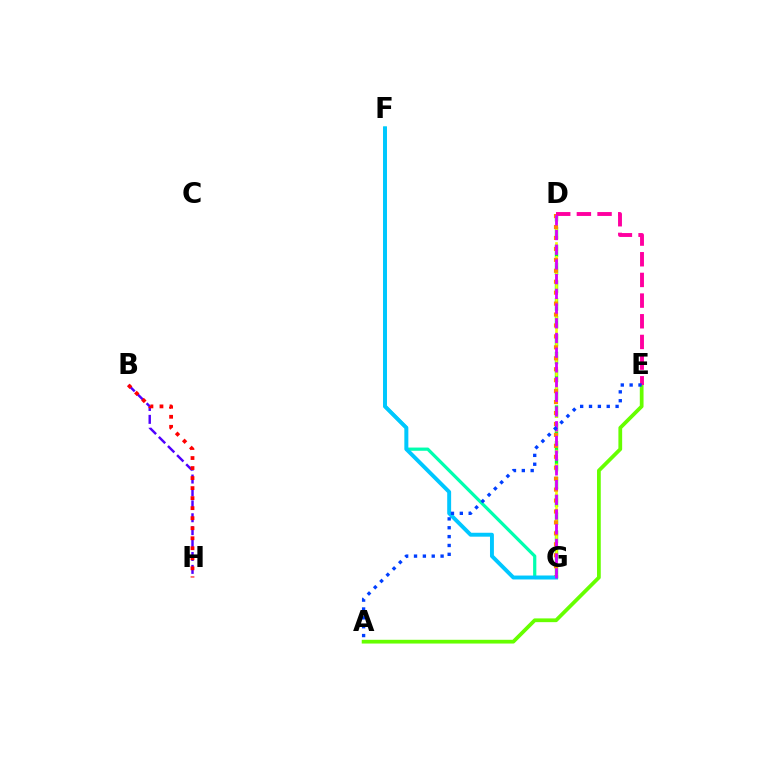{('F', 'G'): [{'color': '#00ffaf', 'line_style': 'solid', 'thickness': 2.32}, {'color': '#00c7ff', 'line_style': 'solid', 'thickness': 2.82}], ('D', 'G'): [{'color': '#00ff27', 'line_style': 'dashed', 'thickness': 2.43}, {'color': '#eeff00', 'line_style': 'dashed', 'thickness': 1.88}, {'color': '#ff8800', 'line_style': 'dotted', 'thickness': 2.97}, {'color': '#d600ff', 'line_style': 'dashed', 'thickness': 2.0}], ('B', 'H'): [{'color': '#4f00ff', 'line_style': 'dashed', 'thickness': 1.75}, {'color': '#ff0000', 'line_style': 'dotted', 'thickness': 2.72}], ('A', 'E'): [{'color': '#66ff00', 'line_style': 'solid', 'thickness': 2.7}, {'color': '#003fff', 'line_style': 'dotted', 'thickness': 2.41}], ('D', 'E'): [{'color': '#ff00a0', 'line_style': 'dashed', 'thickness': 2.81}]}